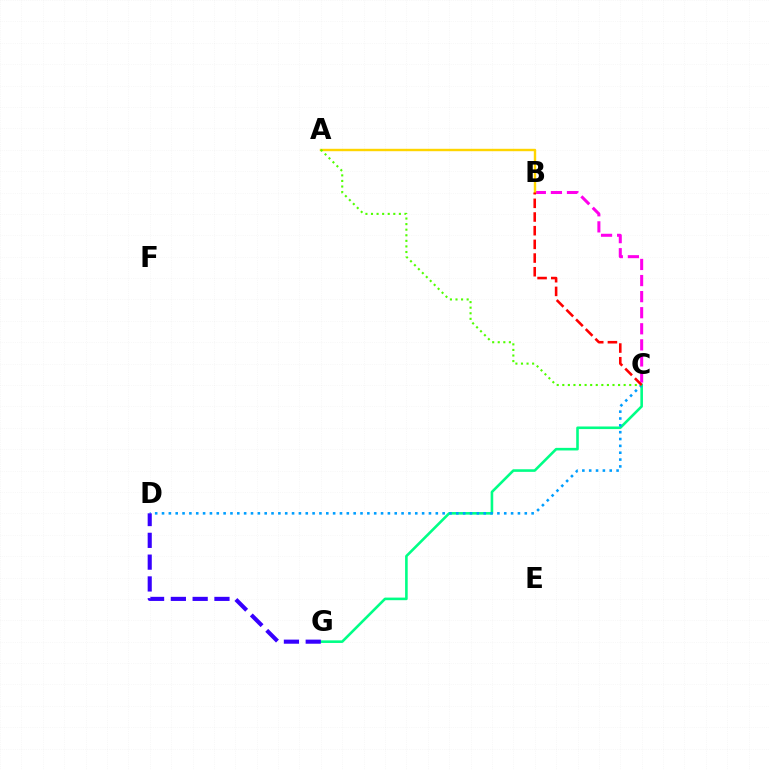{('B', 'C'): [{'color': '#ff00ed', 'line_style': 'dashed', 'thickness': 2.18}, {'color': '#ff0000', 'line_style': 'dashed', 'thickness': 1.86}], ('C', 'G'): [{'color': '#00ff86', 'line_style': 'solid', 'thickness': 1.87}], ('A', 'B'): [{'color': '#ffd500', 'line_style': 'solid', 'thickness': 1.74}], ('C', 'D'): [{'color': '#009eff', 'line_style': 'dotted', 'thickness': 1.86}], ('A', 'C'): [{'color': '#4fff00', 'line_style': 'dotted', 'thickness': 1.52}], ('D', 'G'): [{'color': '#3700ff', 'line_style': 'dashed', 'thickness': 2.96}]}